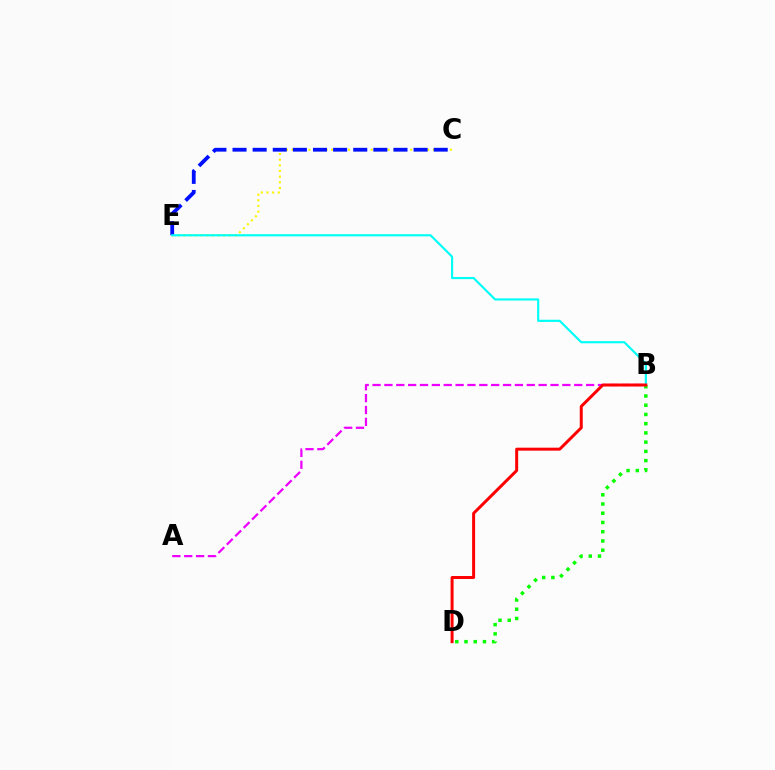{('C', 'E'): [{'color': '#fcf500', 'line_style': 'dotted', 'thickness': 1.54}, {'color': '#0010ff', 'line_style': 'dashed', 'thickness': 2.73}], ('A', 'B'): [{'color': '#ee00ff', 'line_style': 'dashed', 'thickness': 1.61}], ('B', 'D'): [{'color': '#08ff00', 'line_style': 'dotted', 'thickness': 2.51}, {'color': '#ff0000', 'line_style': 'solid', 'thickness': 2.15}], ('B', 'E'): [{'color': '#00fff6', 'line_style': 'solid', 'thickness': 1.55}]}